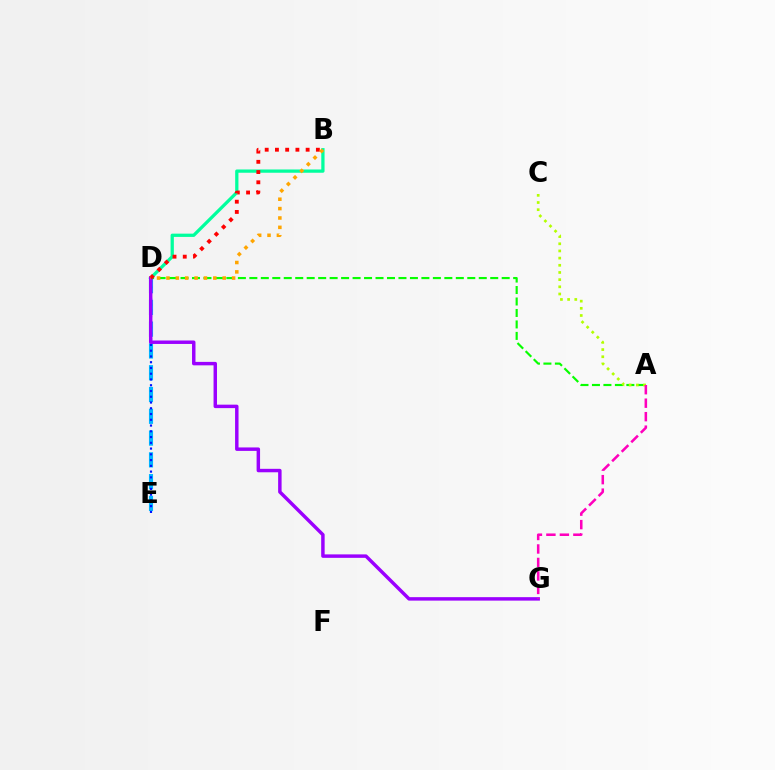{('A', 'D'): [{'color': '#08ff00', 'line_style': 'dashed', 'thickness': 1.56}], ('B', 'D'): [{'color': '#00ff9d', 'line_style': 'solid', 'thickness': 2.35}, {'color': '#ff0000', 'line_style': 'dotted', 'thickness': 2.78}, {'color': '#ffa500', 'line_style': 'dotted', 'thickness': 2.55}], ('D', 'E'): [{'color': '#00b5ff', 'line_style': 'dashed', 'thickness': 2.96}, {'color': '#0010ff', 'line_style': 'dotted', 'thickness': 1.56}], ('D', 'G'): [{'color': '#9b00ff', 'line_style': 'solid', 'thickness': 2.49}], ('A', 'C'): [{'color': '#b3ff00', 'line_style': 'dotted', 'thickness': 1.95}], ('A', 'G'): [{'color': '#ff00bd', 'line_style': 'dashed', 'thickness': 1.83}]}